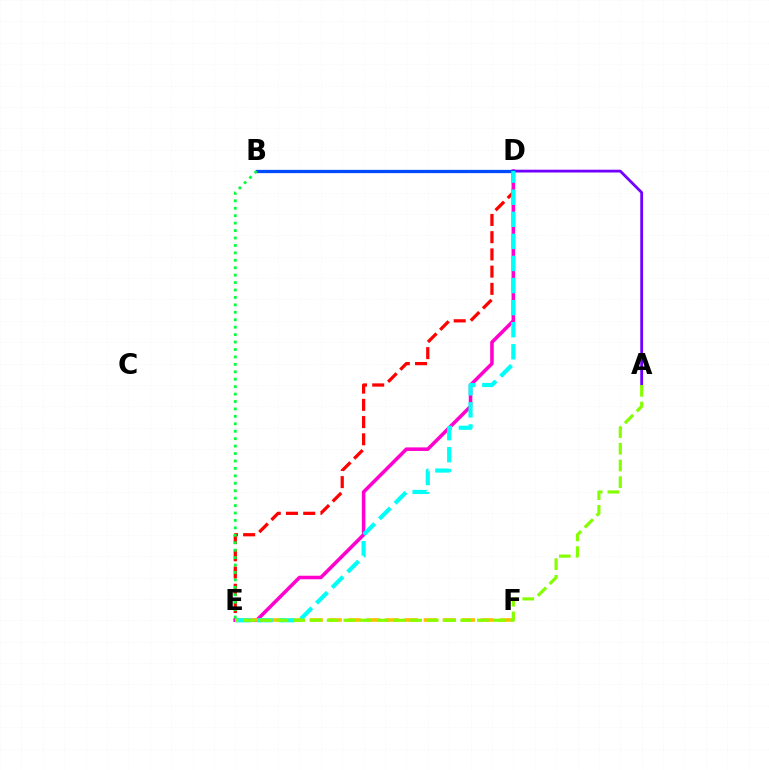{('D', 'E'): [{'color': '#ff0000', 'line_style': 'dashed', 'thickness': 2.34}, {'color': '#ff00cf', 'line_style': 'solid', 'thickness': 2.56}, {'color': '#00fff6', 'line_style': 'dashed', 'thickness': 3.0}], ('A', 'D'): [{'color': '#7200ff', 'line_style': 'solid', 'thickness': 2.01}], ('B', 'D'): [{'color': '#004bff', 'line_style': 'solid', 'thickness': 2.34}], ('E', 'F'): [{'color': '#ffbd00', 'line_style': 'dashed', 'thickness': 2.58}], ('A', 'E'): [{'color': '#84ff00', 'line_style': 'dashed', 'thickness': 2.27}], ('B', 'E'): [{'color': '#00ff39', 'line_style': 'dotted', 'thickness': 2.02}]}